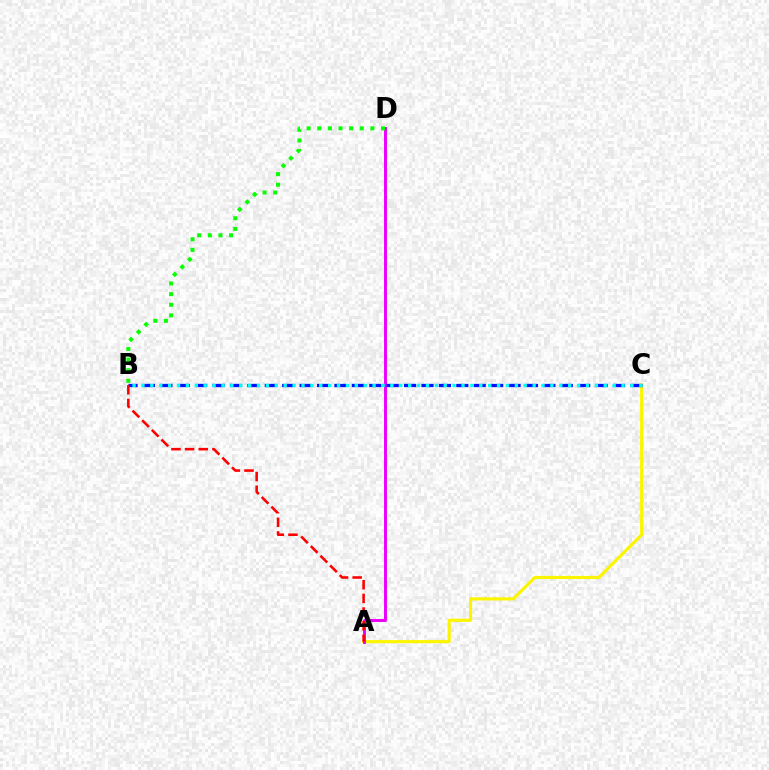{('A', 'C'): [{'color': '#fcf500', 'line_style': 'solid', 'thickness': 2.27}], ('A', 'D'): [{'color': '#ee00ff', 'line_style': 'solid', 'thickness': 2.12}], ('B', 'C'): [{'color': '#0010ff', 'line_style': 'dashed', 'thickness': 2.37}, {'color': '#00fff6', 'line_style': 'dotted', 'thickness': 2.42}], ('A', 'B'): [{'color': '#ff0000', 'line_style': 'dashed', 'thickness': 1.86}], ('B', 'D'): [{'color': '#08ff00', 'line_style': 'dotted', 'thickness': 2.89}]}